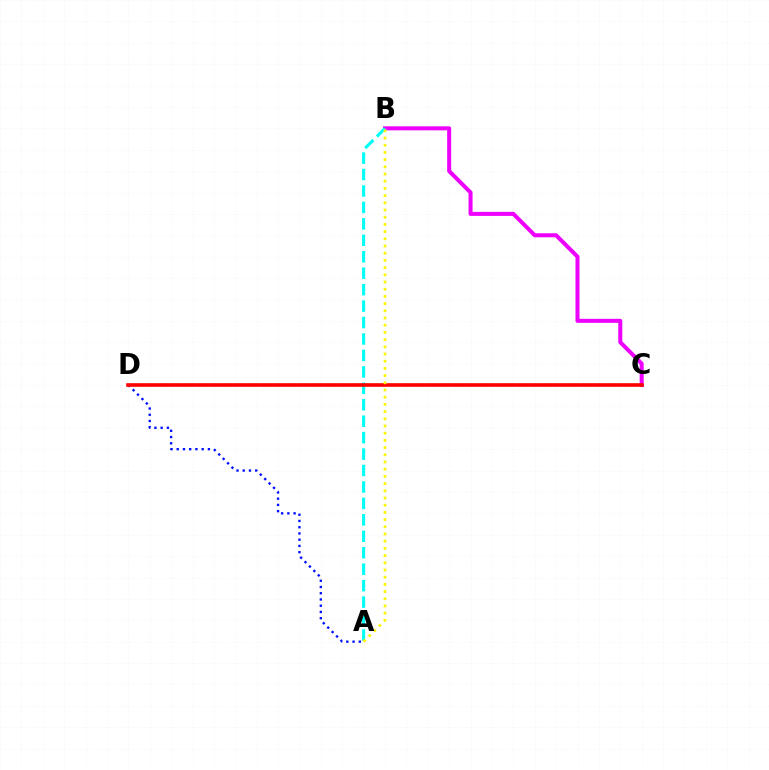{('C', 'D'): [{'color': '#08ff00', 'line_style': 'dashed', 'thickness': 1.74}, {'color': '#ff0000', 'line_style': 'solid', 'thickness': 2.59}], ('A', 'D'): [{'color': '#0010ff', 'line_style': 'dotted', 'thickness': 1.7}], ('B', 'C'): [{'color': '#ee00ff', 'line_style': 'solid', 'thickness': 2.9}], ('A', 'B'): [{'color': '#00fff6', 'line_style': 'dashed', 'thickness': 2.23}, {'color': '#fcf500', 'line_style': 'dotted', 'thickness': 1.96}]}